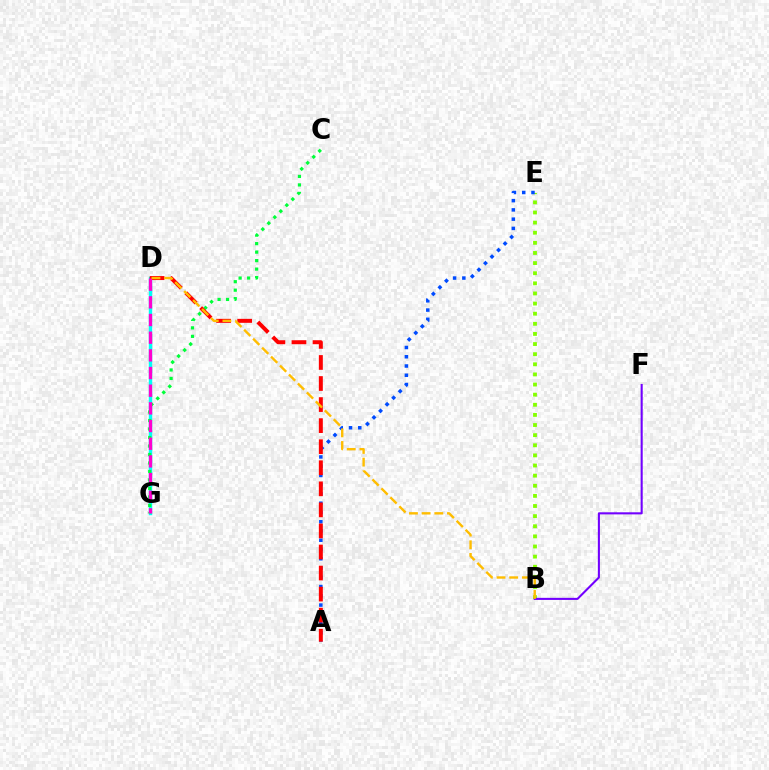{('B', 'E'): [{'color': '#84ff00', 'line_style': 'dotted', 'thickness': 2.75}], ('A', 'E'): [{'color': '#004bff', 'line_style': 'dotted', 'thickness': 2.52}], ('D', 'G'): [{'color': '#00fff6', 'line_style': 'solid', 'thickness': 2.47}, {'color': '#ff00cf', 'line_style': 'dashed', 'thickness': 2.4}], ('B', 'F'): [{'color': '#7200ff', 'line_style': 'solid', 'thickness': 1.5}], ('C', 'G'): [{'color': '#00ff39', 'line_style': 'dotted', 'thickness': 2.31}], ('A', 'D'): [{'color': '#ff0000', 'line_style': 'dashed', 'thickness': 2.86}], ('B', 'D'): [{'color': '#ffbd00', 'line_style': 'dashed', 'thickness': 1.72}]}